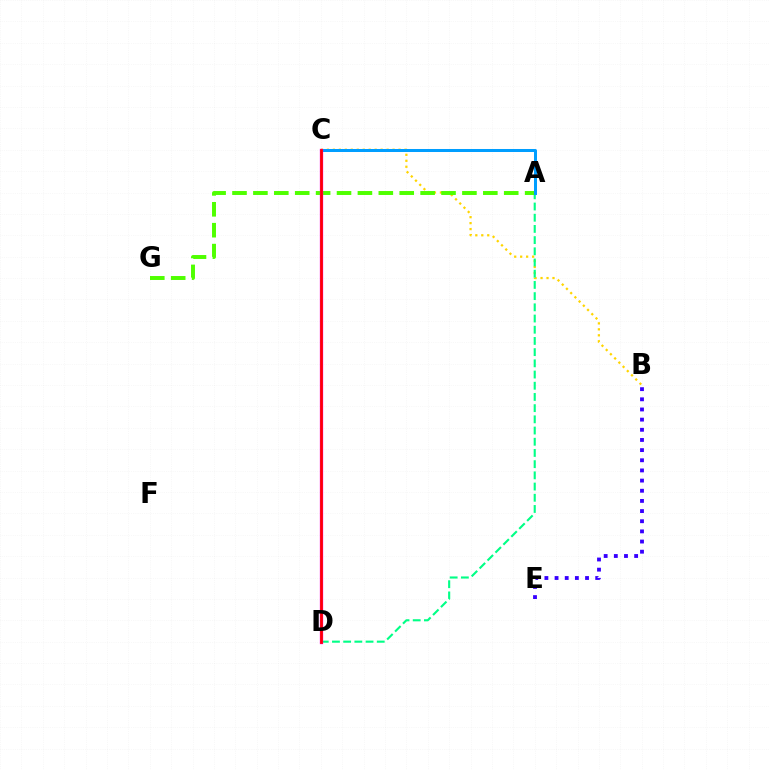{('B', 'C'): [{'color': '#ffd500', 'line_style': 'dotted', 'thickness': 1.62}], ('A', 'D'): [{'color': '#00ff86', 'line_style': 'dashed', 'thickness': 1.52}], ('A', 'G'): [{'color': '#4fff00', 'line_style': 'dashed', 'thickness': 2.84}], ('A', 'C'): [{'color': '#009eff', 'line_style': 'solid', 'thickness': 2.16}], ('B', 'E'): [{'color': '#3700ff', 'line_style': 'dotted', 'thickness': 2.76}], ('C', 'D'): [{'color': '#ff00ed', 'line_style': 'solid', 'thickness': 2.38}, {'color': '#ff0000', 'line_style': 'solid', 'thickness': 1.91}]}